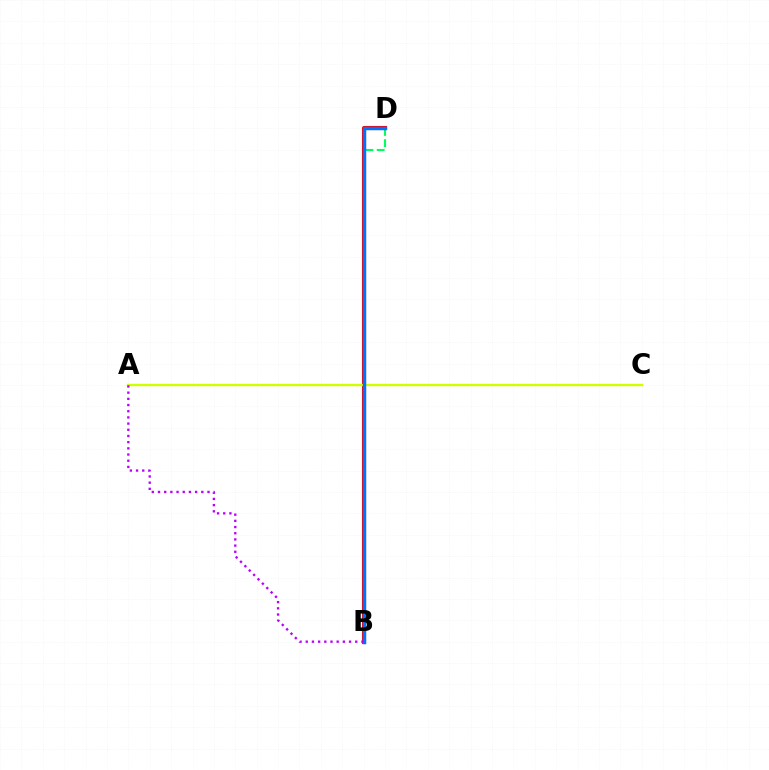{('B', 'D'): [{'color': '#00ff5c', 'line_style': 'dashed', 'thickness': 1.52}, {'color': '#ff0000', 'line_style': 'solid', 'thickness': 2.94}, {'color': '#0074ff', 'line_style': 'solid', 'thickness': 2.46}], ('A', 'C'): [{'color': '#d1ff00', 'line_style': 'solid', 'thickness': 1.72}], ('A', 'B'): [{'color': '#b900ff', 'line_style': 'dotted', 'thickness': 1.68}]}